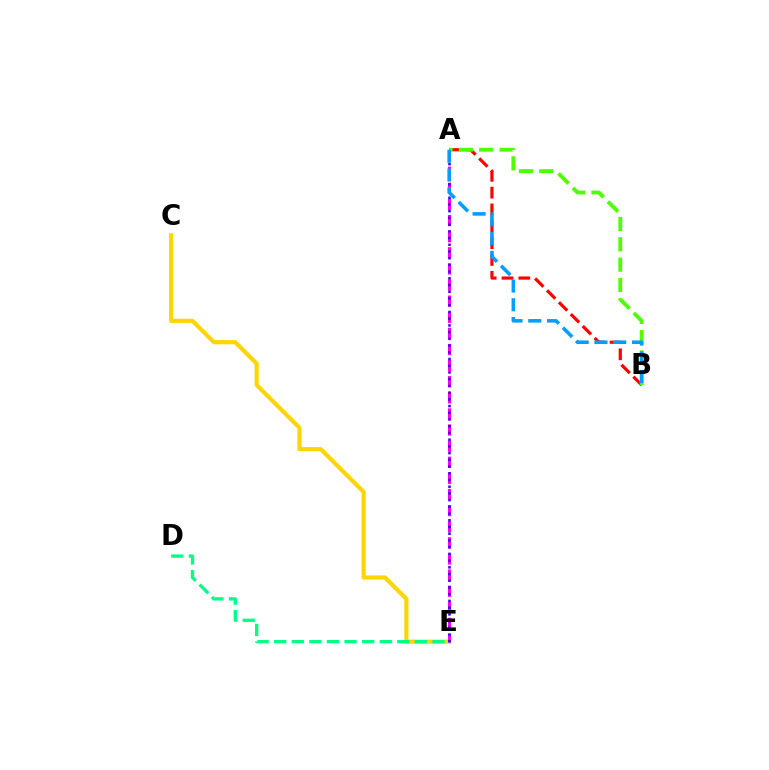{('C', 'E'): [{'color': '#ffd500', 'line_style': 'solid', 'thickness': 2.99}], ('A', 'E'): [{'color': '#ff00ed', 'line_style': 'dashed', 'thickness': 2.19}, {'color': '#3700ff', 'line_style': 'dotted', 'thickness': 1.83}], ('D', 'E'): [{'color': '#00ff86', 'line_style': 'dashed', 'thickness': 2.39}], ('A', 'B'): [{'color': '#ff0000', 'line_style': 'dashed', 'thickness': 2.29}, {'color': '#4fff00', 'line_style': 'dashed', 'thickness': 2.76}, {'color': '#009eff', 'line_style': 'dashed', 'thickness': 2.55}]}